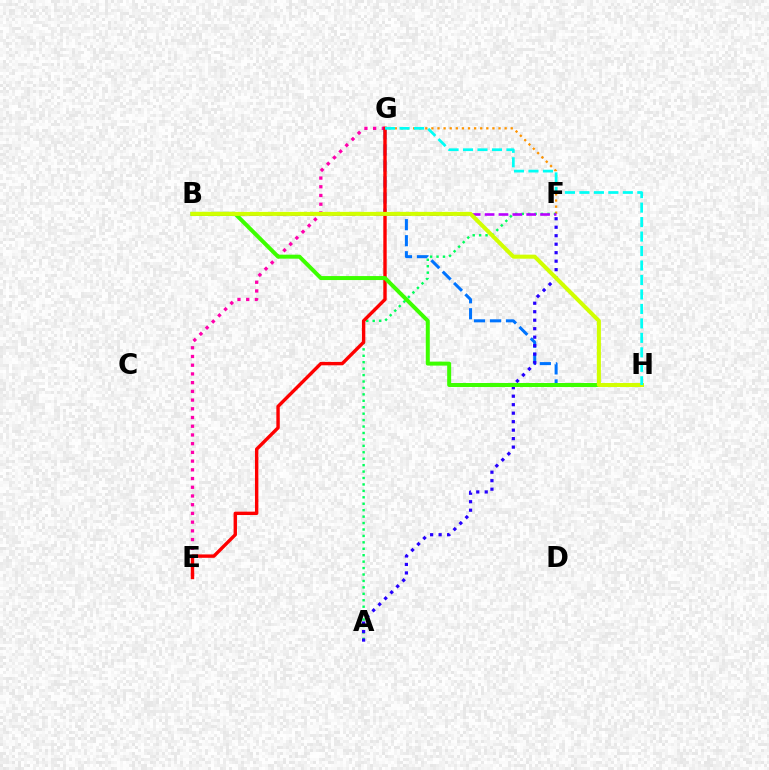{('F', 'G'): [{'color': '#ff9400', 'line_style': 'dotted', 'thickness': 1.66}], ('A', 'F'): [{'color': '#00ff5c', 'line_style': 'dotted', 'thickness': 1.75}, {'color': '#2500ff', 'line_style': 'dotted', 'thickness': 2.31}], ('E', 'G'): [{'color': '#ff00ac', 'line_style': 'dotted', 'thickness': 2.37}, {'color': '#ff0000', 'line_style': 'solid', 'thickness': 2.44}], ('G', 'H'): [{'color': '#0074ff', 'line_style': 'dashed', 'thickness': 2.18}, {'color': '#00fff6', 'line_style': 'dashed', 'thickness': 1.97}], ('B', 'F'): [{'color': '#b900ff', 'line_style': 'dashed', 'thickness': 1.88}], ('B', 'H'): [{'color': '#3dff00', 'line_style': 'solid', 'thickness': 2.87}, {'color': '#d1ff00', 'line_style': 'solid', 'thickness': 2.9}]}